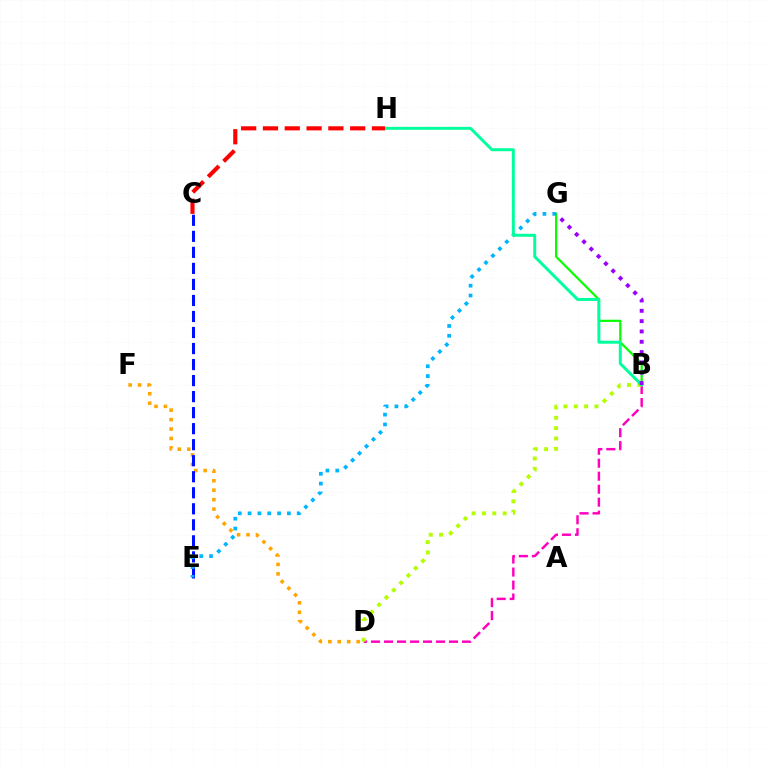{('D', 'F'): [{'color': '#ffa500', 'line_style': 'dotted', 'thickness': 2.57}], ('B', 'G'): [{'color': '#08ff00', 'line_style': 'solid', 'thickness': 1.6}, {'color': '#9b00ff', 'line_style': 'dotted', 'thickness': 2.8}], ('C', 'E'): [{'color': '#0010ff', 'line_style': 'dashed', 'thickness': 2.18}], ('B', 'D'): [{'color': '#ff00bd', 'line_style': 'dashed', 'thickness': 1.76}, {'color': '#b3ff00', 'line_style': 'dotted', 'thickness': 2.81}], ('E', 'G'): [{'color': '#00b5ff', 'line_style': 'dotted', 'thickness': 2.67}], ('B', 'H'): [{'color': '#00ff9d', 'line_style': 'solid', 'thickness': 2.13}], ('C', 'H'): [{'color': '#ff0000', 'line_style': 'dashed', 'thickness': 2.96}]}